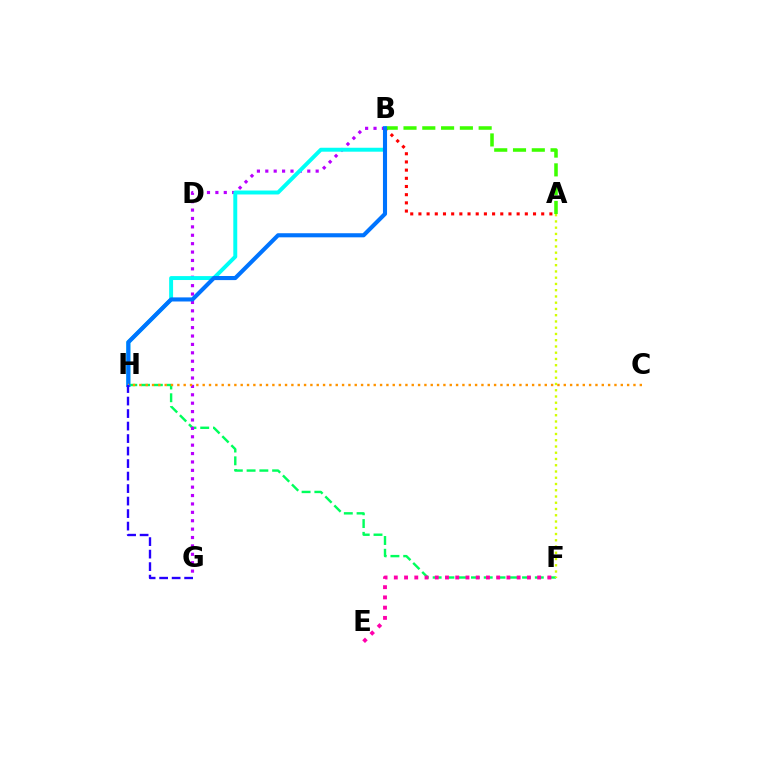{('F', 'H'): [{'color': '#00ff5c', 'line_style': 'dashed', 'thickness': 1.73}], ('B', 'G'): [{'color': '#b900ff', 'line_style': 'dotted', 'thickness': 2.28}], ('A', 'B'): [{'color': '#ff0000', 'line_style': 'dotted', 'thickness': 2.22}, {'color': '#3dff00', 'line_style': 'dashed', 'thickness': 2.55}], ('B', 'H'): [{'color': '#00fff6', 'line_style': 'solid', 'thickness': 2.83}, {'color': '#0074ff', 'line_style': 'solid', 'thickness': 2.95}], ('A', 'F'): [{'color': '#d1ff00', 'line_style': 'dotted', 'thickness': 1.7}], ('C', 'H'): [{'color': '#ff9400', 'line_style': 'dotted', 'thickness': 1.72}], ('E', 'F'): [{'color': '#ff00ac', 'line_style': 'dotted', 'thickness': 2.78}], ('G', 'H'): [{'color': '#2500ff', 'line_style': 'dashed', 'thickness': 1.7}]}